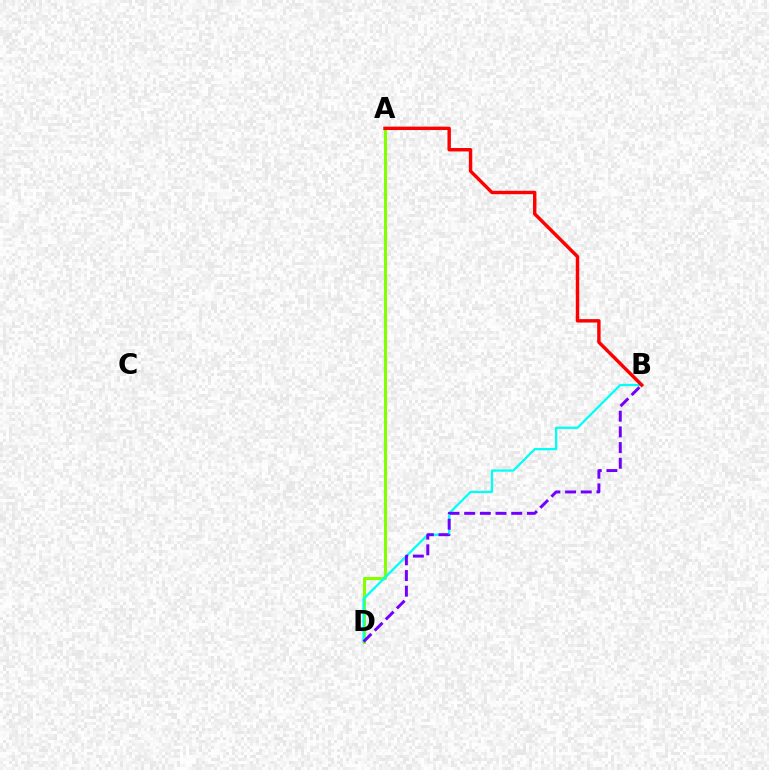{('A', 'D'): [{'color': '#84ff00', 'line_style': 'solid', 'thickness': 2.23}], ('B', 'D'): [{'color': '#00fff6', 'line_style': 'solid', 'thickness': 1.65}, {'color': '#7200ff', 'line_style': 'dashed', 'thickness': 2.13}], ('A', 'B'): [{'color': '#ff0000', 'line_style': 'solid', 'thickness': 2.46}]}